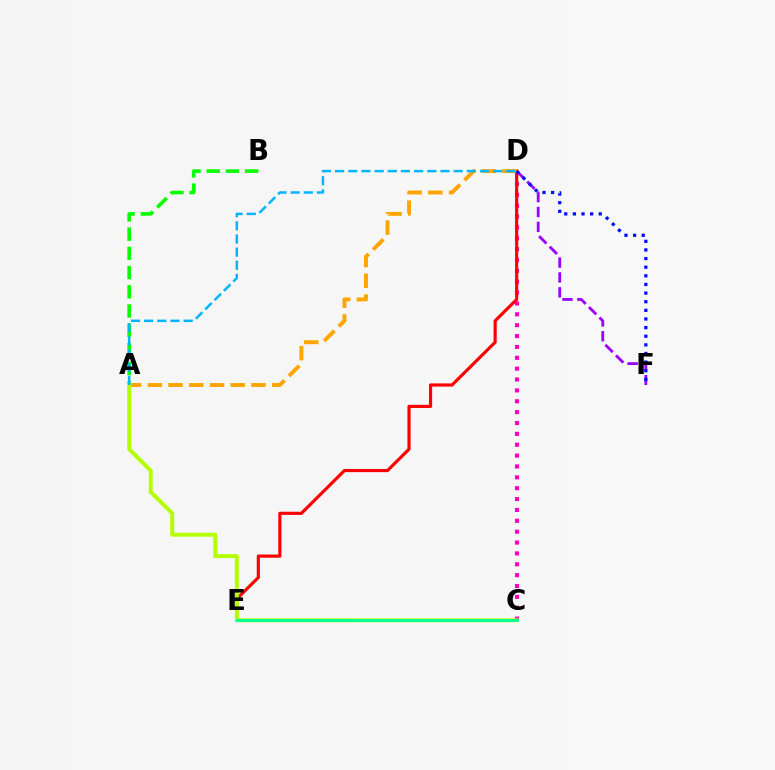{('C', 'D'): [{'color': '#ff00bd', 'line_style': 'dotted', 'thickness': 2.95}], ('A', 'B'): [{'color': '#08ff00', 'line_style': 'dashed', 'thickness': 2.61}], ('D', 'E'): [{'color': '#ff0000', 'line_style': 'solid', 'thickness': 2.28}], ('D', 'F'): [{'color': '#9b00ff', 'line_style': 'dashed', 'thickness': 2.02}, {'color': '#0010ff', 'line_style': 'dotted', 'thickness': 2.34}], ('A', 'D'): [{'color': '#ffa500', 'line_style': 'dashed', 'thickness': 2.82}, {'color': '#00b5ff', 'line_style': 'dashed', 'thickness': 1.79}], ('A', 'C'): [{'color': '#b3ff00', 'line_style': 'solid', 'thickness': 2.84}], ('C', 'E'): [{'color': '#00ff9d', 'line_style': 'solid', 'thickness': 2.02}]}